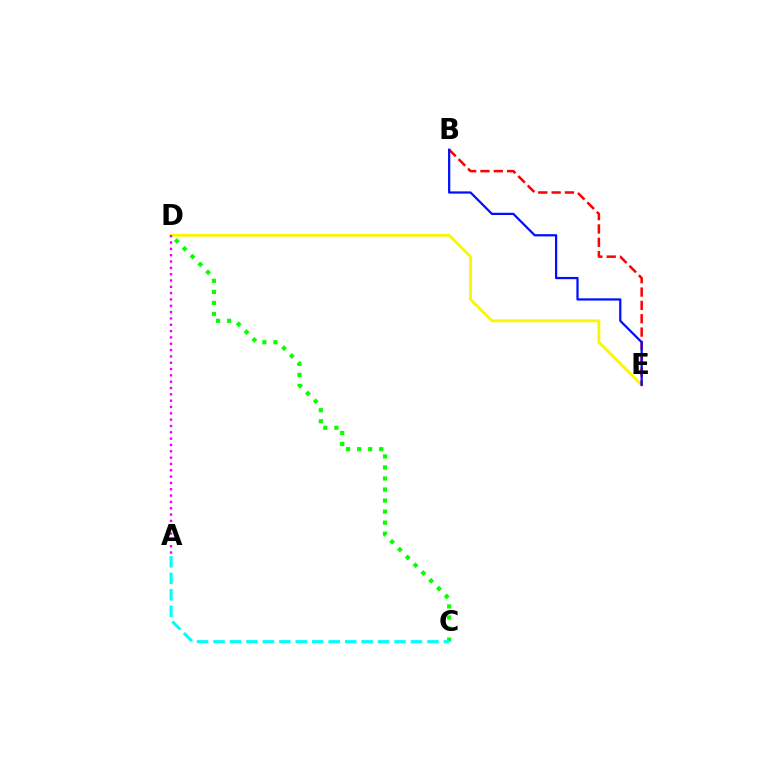{('D', 'E'): [{'color': '#fcf500', 'line_style': 'solid', 'thickness': 2.02}], ('B', 'E'): [{'color': '#ff0000', 'line_style': 'dashed', 'thickness': 1.81}, {'color': '#0010ff', 'line_style': 'solid', 'thickness': 1.62}], ('A', 'D'): [{'color': '#ee00ff', 'line_style': 'dotted', 'thickness': 1.72}], ('C', 'D'): [{'color': '#08ff00', 'line_style': 'dotted', 'thickness': 3.0}], ('A', 'C'): [{'color': '#00fff6', 'line_style': 'dashed', 'thickness': 2.24}]}